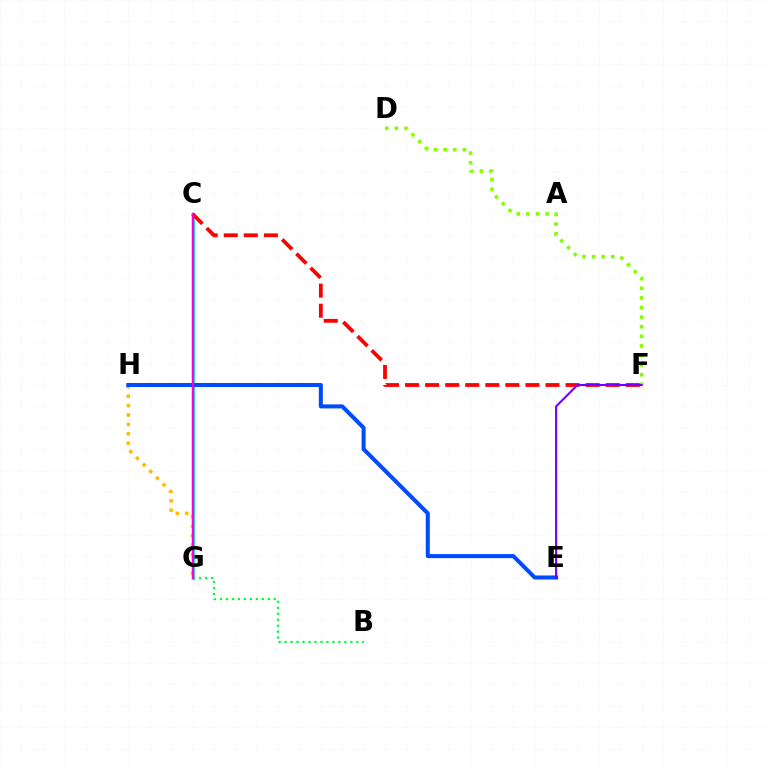{('C', 'G'): [{'color': '#00fff6', 'line_style': 'solid', 'thickness': 2.36}, {'color': '#ff00cf', 'line_style': 'solid', 'thickness': 1.71}], ('C', 'F'): [{'color': '#ff0000', 'line_style': 'dashed', 'thickness': 2.73}], ('D', 'F'): [{'color': '#84ff00', 'line_style': 'dotted', 'thickness': 2.61}], ('G', 'H'): [{'color': '#ffbd00', 'line_style': 'dotted', 'thickness': 2.56}], ('E', 'H'): [{'color': '#004bff', 'line_style': 'solid', 'thickness': 2.9}], ('E', 'F'): [{'color': '#7200ff', 'line_style': 'solid', 'thickness': 1.52}], ('B', 'G'): [{'color': '#00ff39', 'line_style': 'dotted', 'thickness': 1.62}]}